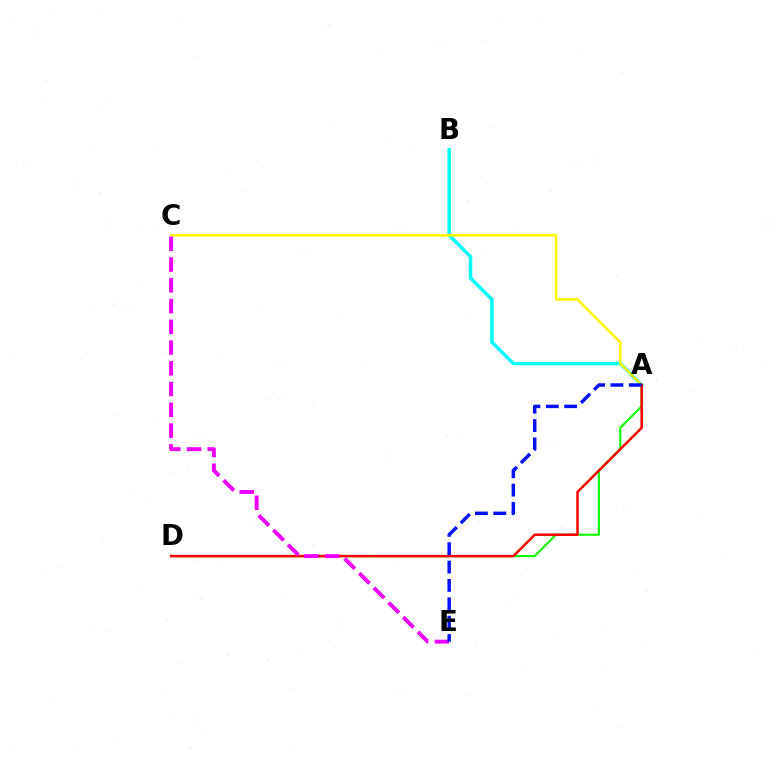{('A', 'B'): [{'color': '#00fff6', 'line_style': 'solid', 'thickness': 2.5}], ('A', 'C'): [{'color': '#fcf500', 'line_style': 'solid', 'thickness': 1.8}], ('A', 'D'): [{'color': '#08ff00', 'line_style': 'solid', 'thickness': 1.52}, {'color': '#ff0000', 'line_style': 'solid', 'thickness': 1.81}], ('C', 'E'): [{'color': '#ee00ff', 'line_style': 'dashed', 'thickness': 2.82}], ('A', 'E'): [{'color': '#0010ff', 'line_style': 'dashed', 'thickness': 2.49}]}